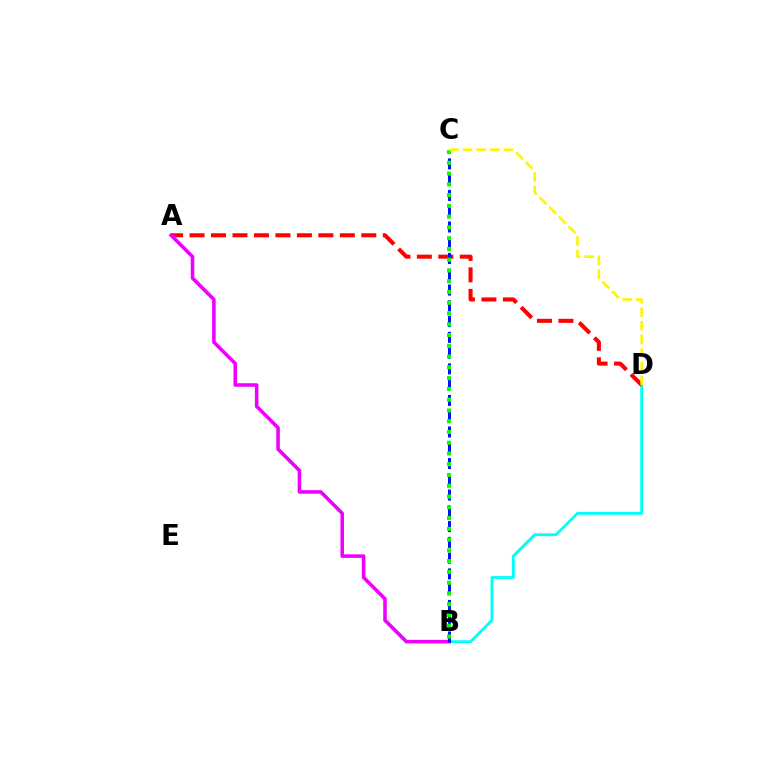{('B', 'D'): [{'color': '#00fff6', 'line_style': 'solid', 'thickness': 2.02}], ('A', 'D'): [{'color': '#ff0000', 'line_style': 'dashed', 'thickness': 2.92}], ('A', 'B'): [{'color': '#ee00ff', 'line_style': 'solid', 'thickness': 2.57}], ('B', 'C'): [{'color': '#0010ff', 'line_style': 'dashed', 'thickness': 2.14}, {'color': '#08ff00', 'line_style': 'dotted', 'thickness': 2.93}], ('C', 'D'): [{'color': '#fcf500', 'line_style': 'dashed', 'thickness': 1.85}]}